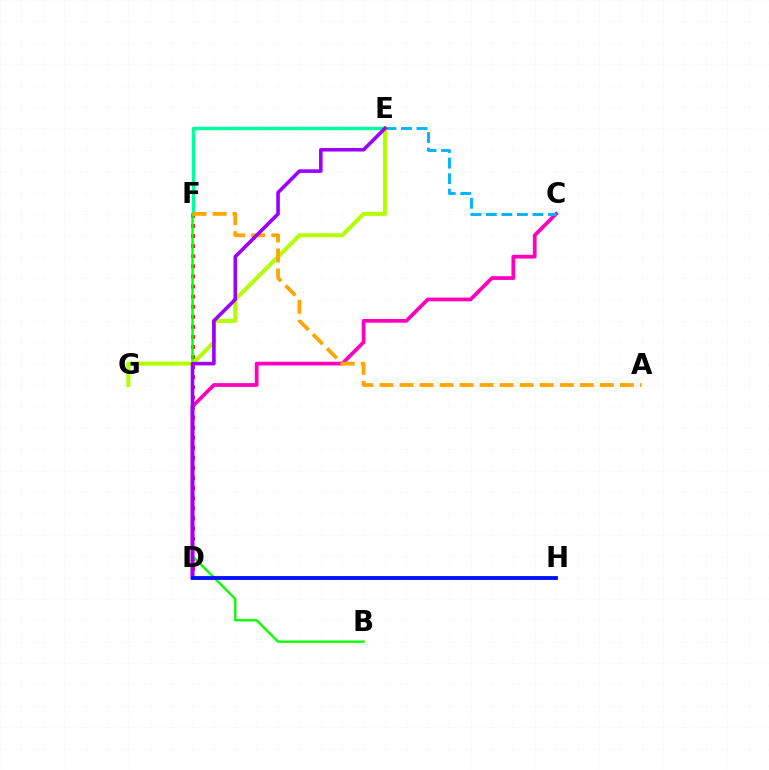{('C', 'D'): [{'color': '#ff00bd', 'line_style': 'solid', 'thickness': 2.7}], ('D', 'F'): [{'color': '#ff0000', 'line_style': 'dotted', 'thickness': 2.74}], ('E', 'F'): [{'color': '#00ff9d', 'line_style': 'solid', 'thickness': 2.47}], ('B', 'F'): [{'color': '#08ff00', 'line_style': 'solid', 'thickness': 1.69}], ('C', 'E'): [{'color': '#00b5ff', 'line_style': 'dashed', 'thickness': 2.11}], ('E', 'G'): [{'color': '#b3ff00', 'line_style': 'solid', 'thickness': 2.92}], ('A', 'F'): [{'color': '#ffa500', 'line_style': 'dashed', 'thickness': 2.72}], ('D', 'E'): [{'color': '#9b00ff', 'line_style': 'solid', 'thickness': 2.59}], ('D', 'H'): [{'color': '#0010ff', 'line_style': 'solid', 'thickness': 2.76}]}